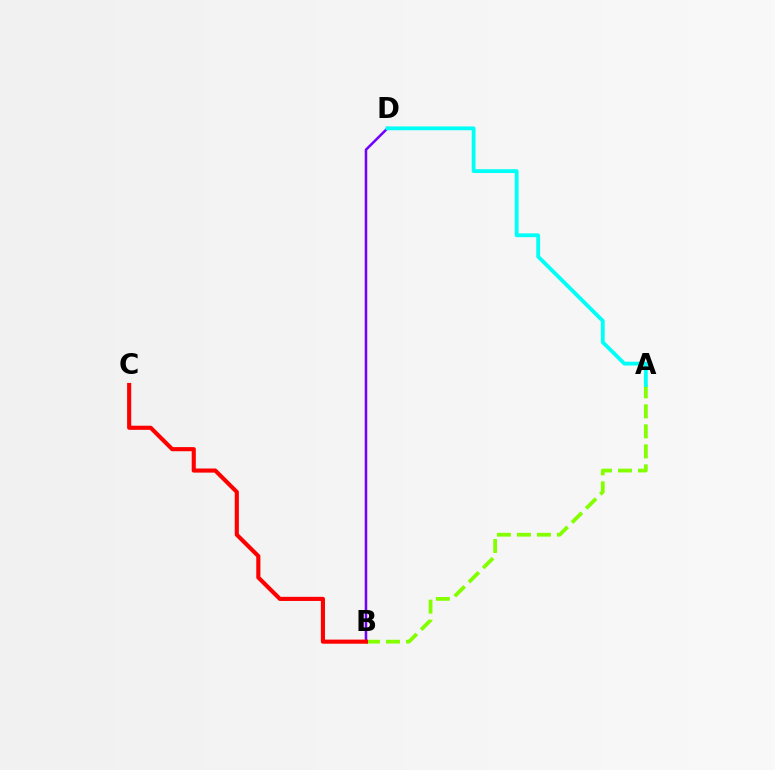{('A', 'B'): [{'color': '#84ff00', 'line_style': 'dashed', 'thickness': 2.72}], ('B', 'D'): [{'color': '#7200ff', 'line_style': 'solid', 'thickness': 1.82}], ('B', 'C'): [{'color': '#ff0000', 'line_style': 'solid', 'thickness': 2.97}], ('A', 'D'): [{'color': '#00fff6', 'line_style': 'solid', 'thickness': 2.75}]}